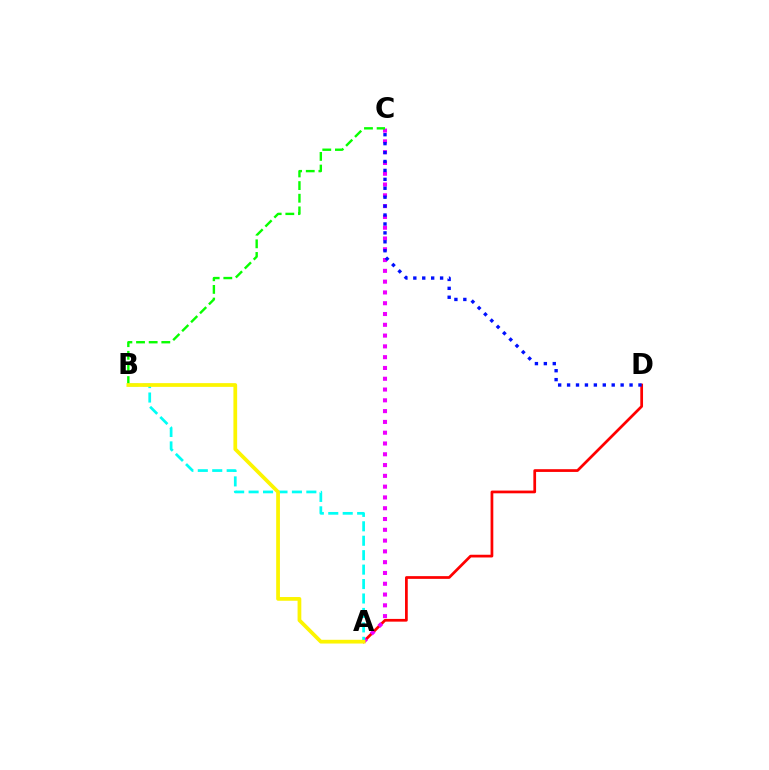{('A', 'D'): [{'color': '#ff0000', 'line_style': 'solid', 'thickness': 1.97}], ('A', 'C'): [{'color': '#ee00ff', 'line_style': 'dotted', 'thickness': 2.93}], ('B', 'C'): [{'color': '#08ff00', 'line_style': 'dashed', 'thickness': 1.72}], ('A', 'B'): [{'color': '#00fff6', 'line_style': 'dashed', 'thickness': 1.96}, {'color': '#fcf500', 'line_style': 'solid', 'thickness': 2.69}], ('C', 'D'): [{'color': '#0010ff', 'line_style': 'dotted', 'thickness': 2.42}]}